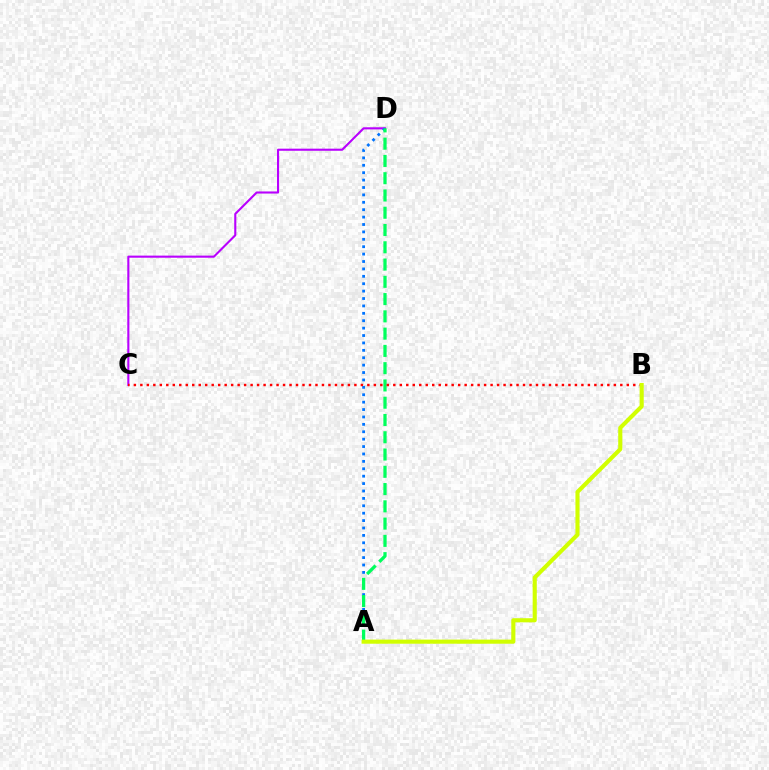{('C', 'D'): [{'color': '#b900ff', 'line_style': 'solid', 'thickness': 1.52}], ('A', 'D'): [{'color': '#0074ff', 'line_style': 'dotted', 'thickness': 2.01}, {'color': '#00ff5c', 'line_style': 'dashed', 'thickness': 2.35}], ('B', 'C'): [{'color': '#ff0000', 'line_style': 'dotted', 'thickness': 1.76}], ('A', 'B'): [{'color': '#d1ff00', 'line_style': 'solid', 'thickness': 2.96}]}